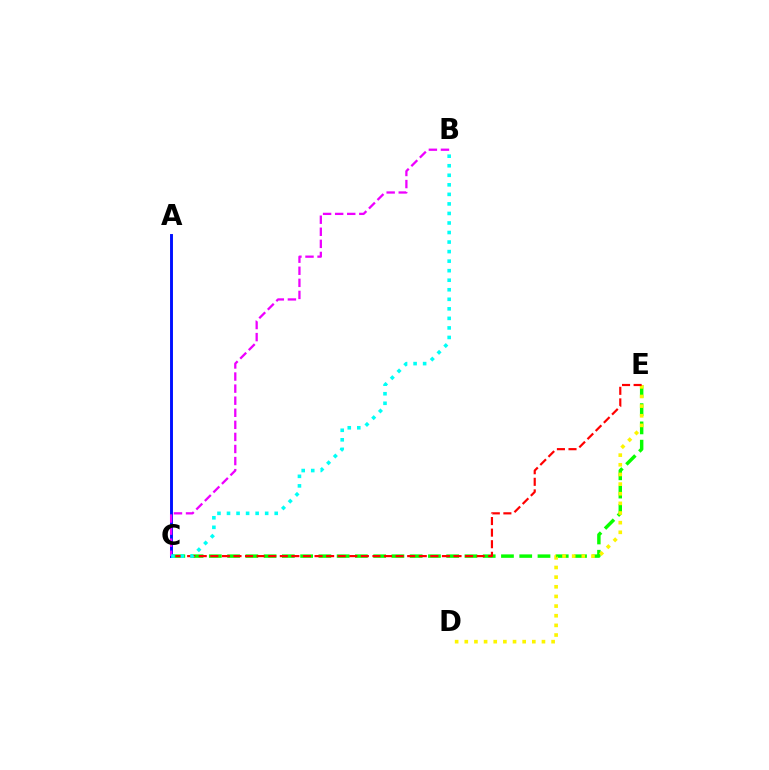{('C', 'E'): [{'color': '#08ff00', 'line_style': 'dashed', 'thickness': 2.48}, {'color': '#ff0000', 'line_style': 'dashed', 'thickness': 1.57}], ('D', 'E'): [{'color': '#fcf500', 'line_style': 'dotted', 'thickness': 2.62}], ('A', 'C'): [{'color': '#0010ff', 'line_style': 'solid', 'thickness': 2.1}], ('B', 'C'): [{'color': '#ee00ff', 'line_style': 'dashed', 'thickness': 1.64}, {'color': '#00fff6', 'line_style': 'dotted', 'thickness': 2.59}]}